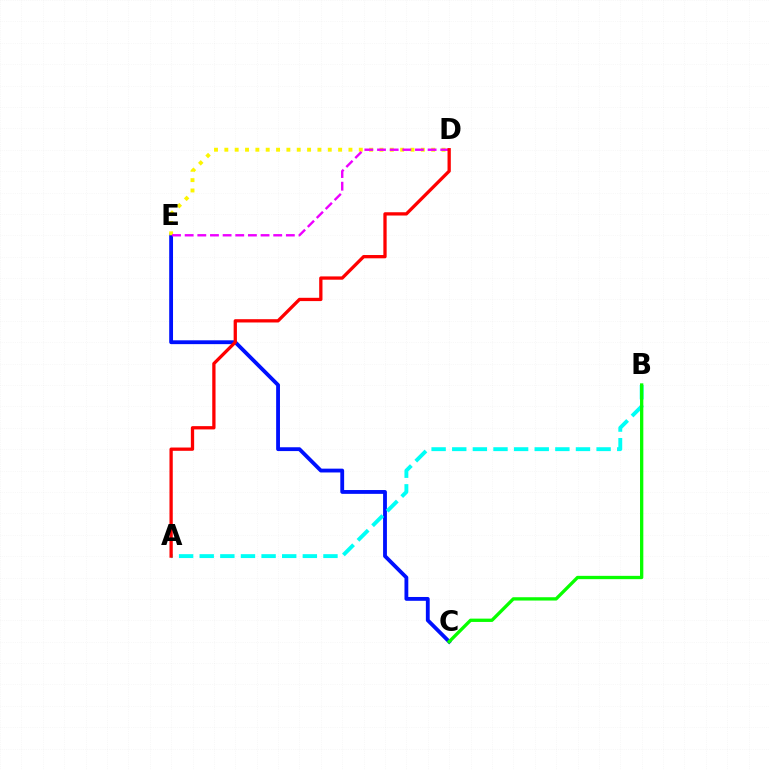{('C', 'E'): [{'color': '#0010ff', 'line_style': 'solid', 'thickness': 2.75}], ('A', 'B'): [{'color': '#00fff6', 'line_style': 'dashed', 'thickness': 2.8}], ('D', 'E'): [{'color': '#fcf500', 'line_style': 'dotted', 'thickness': 2.81}, {'color': '#ee00ff', 'line_style': 'dashed', 'thickness': 1.72}], ('B', 'C'): [{'color': '#08ff00', 'line_style': 'solid', 'thickness': 2.39}], ('A', 'D'): [{'color': '#ff0000', 'line_style': 'solid', 'thickness': 2.37}]}